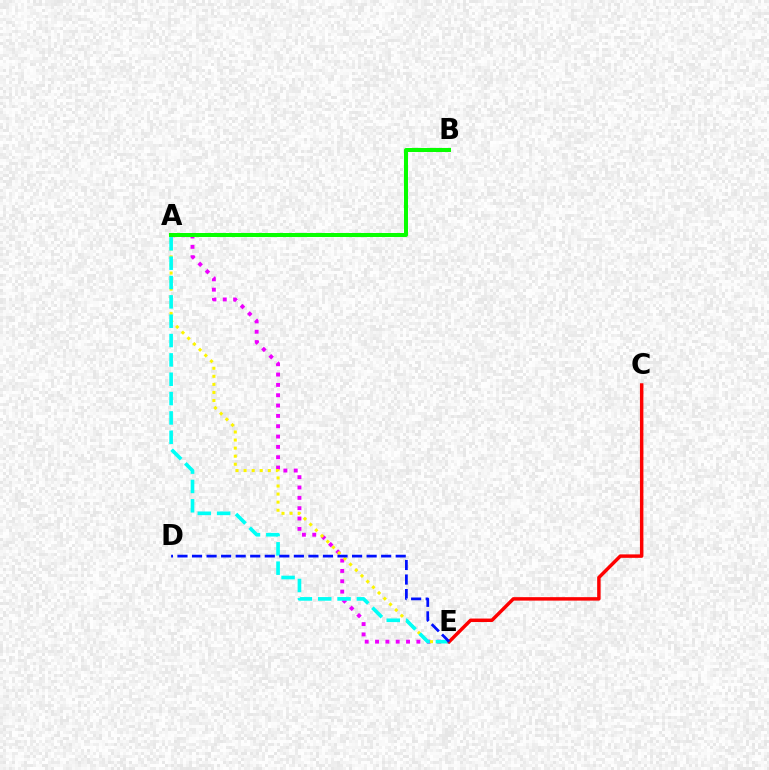{('A', 'E'): [{'color': '#ee00ff', 'line_style': 'dotted', 'thickness': 2.81}, {'color': '#fcf500', 'line_style': 'dotted', 'thickness': 2.19}, {'color': '#00fff6', 'line_style': 'dashed', 'thickness': 2.63}], ('A', 'B'): [{'color': '#08ff00', 'line_style': 'solid', 'thickness': 2.89}], ('C', 'E'): [{'color': '#ff0000', 'line_style': 'solid', 'thickness': 2.49}], ('D', 'E'): [{'color': '#0010ff', 'line_style': 'dashed', 'thickness': 1.98}]}